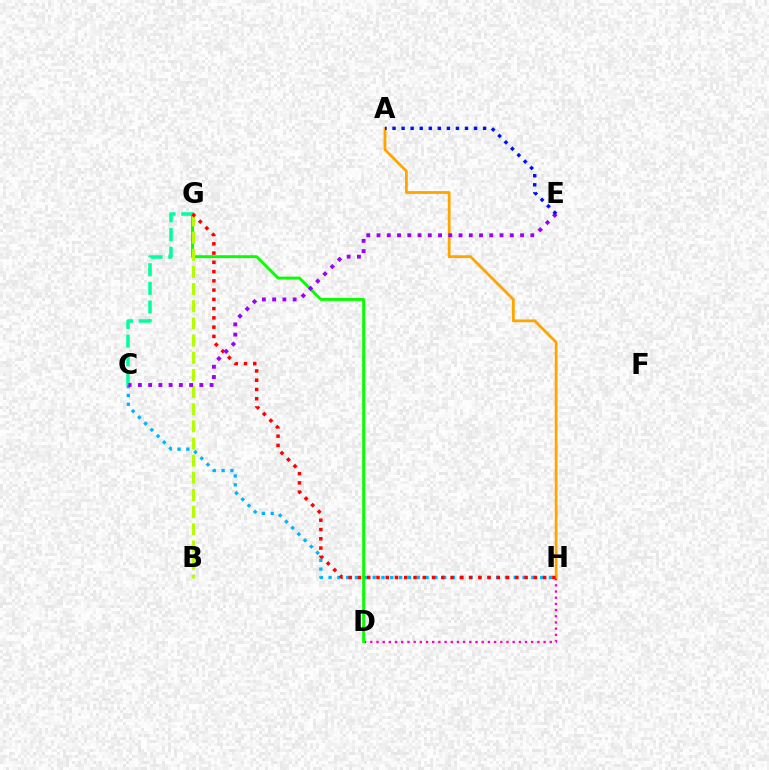{('D', 'H'): [{'color': '#ff00bd', 'line_style': 'dotted', 'thickness': 1.68}], ('C', 'H'): [{'color': '#00b5ff', 'line_style': 'dotted', 'thickness': 2.4}], ('D', 'G'): [{'color': '#08ff00', 'line_style': 'solid', 'thickness': 2.08}], ('B', 'G'): [{'color': '#b3ff00', 'line_style': 'dashed', 'thickness': 2.33}], ('C', 'G'): [{'color': '#00ff9d', 'line_style': 'dashed', 'thickness': 2.54}], ('A', 'H'): [{'color': '#ffa500', 'line_style': 'solid', 'thickness': 2.01}], ('G', 'H'): [{'color': '#ff0000', 'line_style': 'dotted', 'thickness': 2.52}], ('C', 'E'): [{'color': '#9b00ff', 'line_style': 'dotted', 'thickness': 2.79}], ('A', 'E'): [{'color': '#0010ff', 'line_style': 'dotted', 'thickness': 2.46}]}